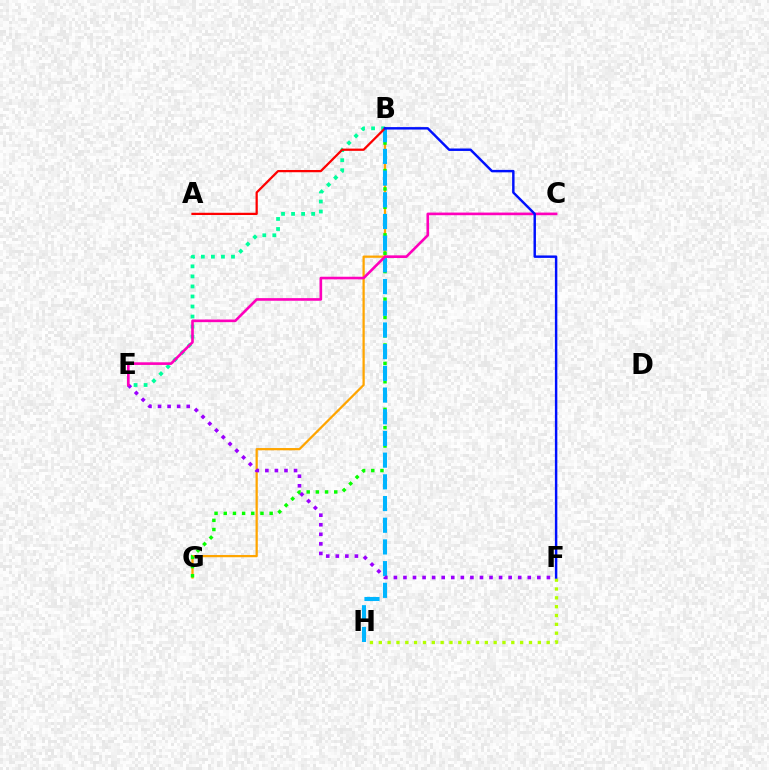{('B', 'G'): [{'color': '#ffa500', 'line_style': 'solid', 'thickness': 1.62}, {'color': '#08ff00', 'line_style': 'dotted', 'thickness': 2.49}], ('F', 'H'): [{'color': '#b3ff00', 'line_style': 'dotted', 'thickness': 2.4}], ('B', 'E'): [{'color': '#00ff9d', 'line_style': 'dotted', 'thickness': 2.73}], ('B', 'H'): [{'color': '#00b5ff', 'line_style': 'dashed', 'thickness': 2.95}], ('E', 'F'): [{'color': '#9b00ff', 'line_style': 'dotted', 'thickness': 2.6}], ('A', 'B'): [{'color': '#ff0000', 'line_style': 'solid', 'thickness': 1.62}], ('C', 'E'): [{'color': '#ff00bd', 'line_style': 'solid', 'thickness': 1.9}], ('B', 'F'): [{'color': '#0010ff', 'line_style': 'solid', 'thickness': 1.76}]}